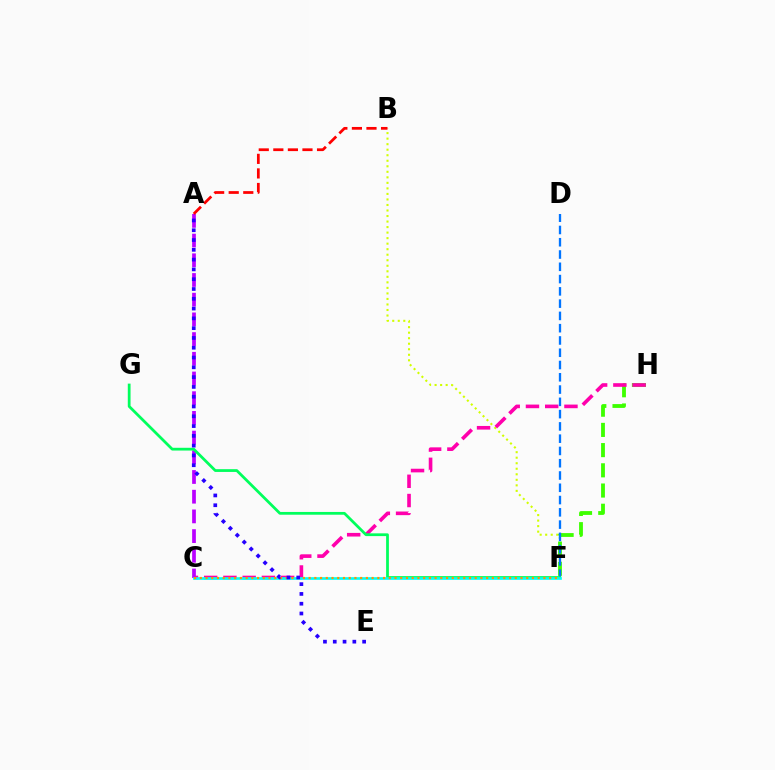{('B', 'F'): [{'color': '#d1ff00', 'line_style': 'dotted', 'thickness': 1.5}], ('F', 'H'): [{'color': '#3dff00', 'line_style': 'dashed', 'thickness': 2.75}], ('C', 'H'): [{'color': '#ff00ac', 'line_style': 'dashed', 'thickness': 2.61}], ('D', 'F'): [{'color': '#0074ff', 'line_style': 'dashed', 'thickness': 1.67}], ('A', 'C'): [{'color': '#b900ff', 'line_style': 'dashed', 'thickness': 2.68}], ('F', 'G'): [{'color': '#00ff5c', 'line_style': 'solid', 'thickness': 1.99}], ('C', 'F'): [{'color': '#00fff6', 'line_style': 'solid', 'thickness': 1.91}, {'color': '#ff9400', 'line_style': 'dotted', 'thickness': 1.56}], ('A', 'E'): [{'color': '#2500ff', 'line_style': 'dotted', 'thickness': 2.66}], ('A', 'B'): [{'color': '#ff0000', 'line_style': 'dashed', 'thickness': 1.98}]}